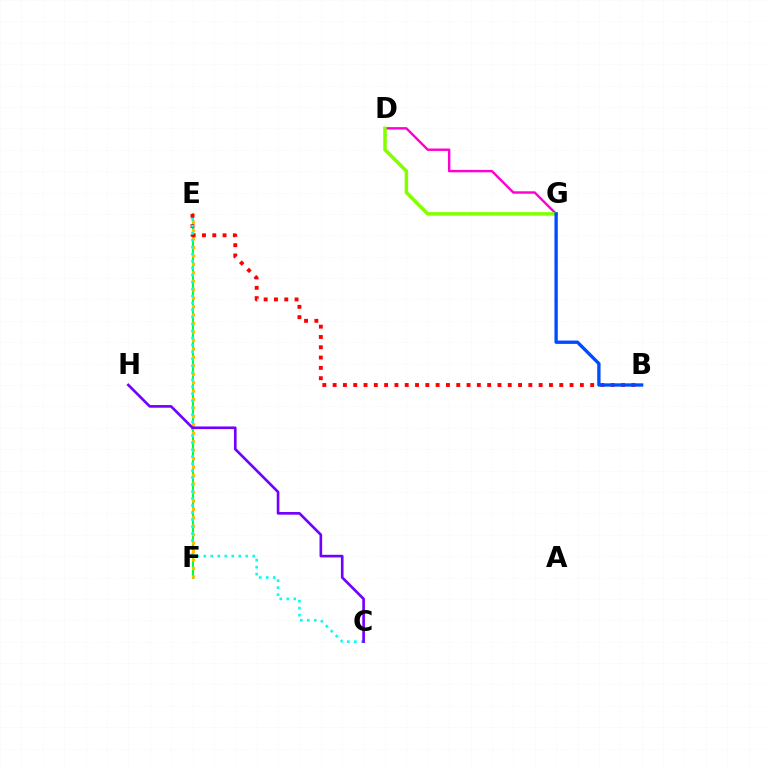{('E', 'F'): [{'color': '#00ff39', 'line_style': 'solid', 'thickness': 1.5}, {'color': '#ffbd00', 'line_style': 'dotted', 'thickness': 2.29}], ('D', 'G'): [{'color': '#ff00cf', 'line_style': 'solid', 'thickness': 1.74}, {'color': '#84ff00', 'line_style': 'solid', 'thickness': 2.53}], ('B', 'E'): [{'color': '#ff0000', 'line_style': 'dotted', 'thickness': 2.8}], ('C', 'E'): [{'color': '#00fff6', 'line_style': 'dotted', 'thickness': 1.9}], ('C', 'H'): [{'color': '#7200ff', 'line_style': 'solid', 'thickness': 1.9}], ('B', 'G'): [{'color': '#004bff', 'line_style': 'solid', 'thickness': 2.39}]}